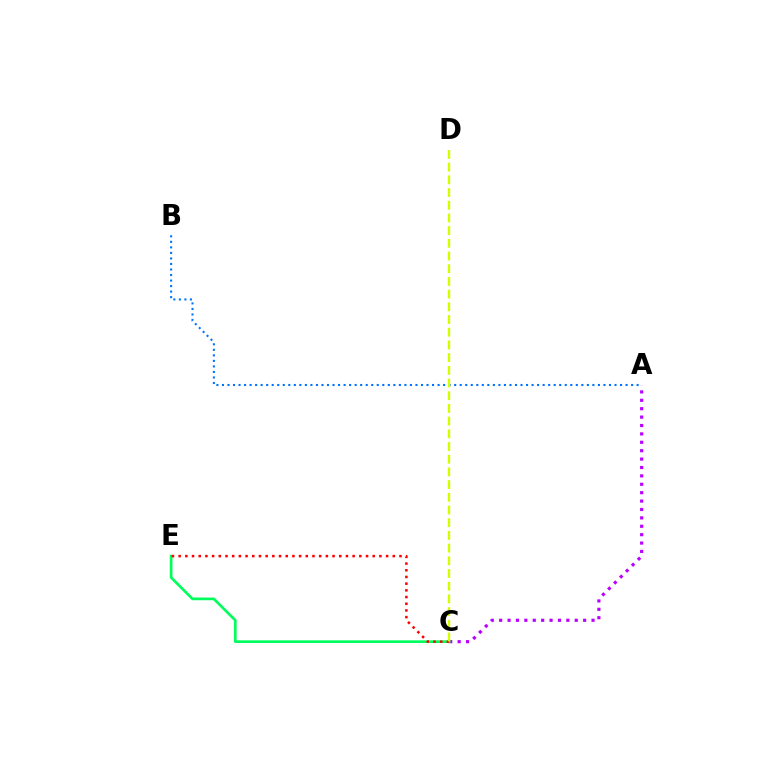{('A', 'B'): [{'color': '#0074ff', 'line_style': 'dotted', 'thickness': 1.5}], ('A', 'C'): [{'color': '#b900ff', 'line_style': 'dotted', 'thickness': 2.28}], ('C', 'E'): [{'color': '#00ff5c', 'line_style': 'solid', 'thickness': 1.94}, {'color': '#ff0000', 'line_style': 'dotted', 'thickness': 1.82}], ('C', 'D'): [{'color': '#d1ff00', 'line_style': 'dashed', 'thickness': 1.73}]}